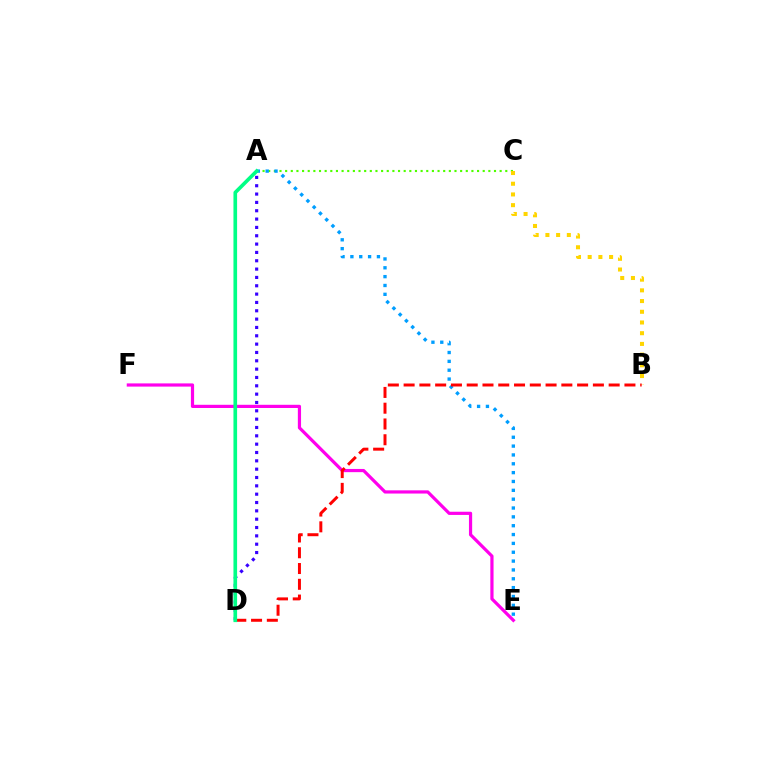{('E', 'F'): [{'color': '#ff00ed', 'line_style': 'solid', 'thickness': 2.31}], ('A', 'C'): [{'color': '#4fff00', 'line_style': 'dotted', 'thickness': 1.53}], ('A', 'E'): [{'color': '#009eff', 'line_style': 'dotted', 'thickness': 2.4}], ('A', 'D'): [{'color': '#3700ff', 'line_style': 'dotted', 'thickness': 2.26}, {'color': '#00ff86', 'line_style': 'solid', 'thickness': 2.63}], ('B', 'C'): [{'color': '#ffd500', 'line_style': 'dotted', 'thickness': 2.91}], ('B', 'D'): [{'color': '#ff0000', 'line_style': 'dashed', 'thickness': 2.14}]}